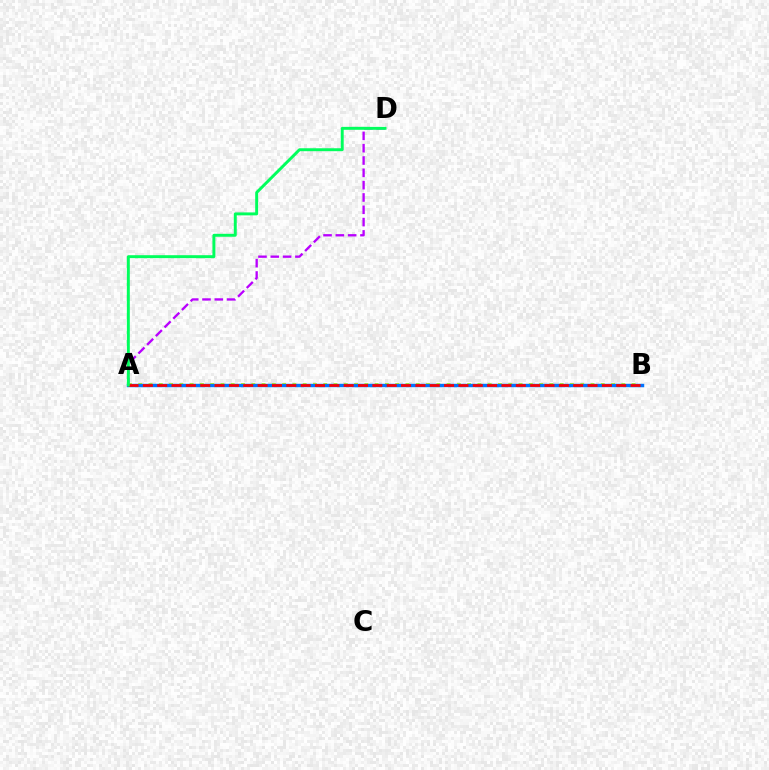{('A', 'D'): [{'color': '#b900ff', 'line_style': 'dashed', 'thickness': 1.67}, {'color': '#00ff5c', 'line_style': 'solid', 'thickness': 2.12}], ('A', 'B'): [{'color': '#d1ff00', 'line_style': 'dotted', 'thickness': 2.79}, {'color': '#0074ff', 'line_style': 'solid', 'thickness': 2.47}, {'color': '#ff0000', 'line_style': 'dashed', 'thickness': 1.95}]}